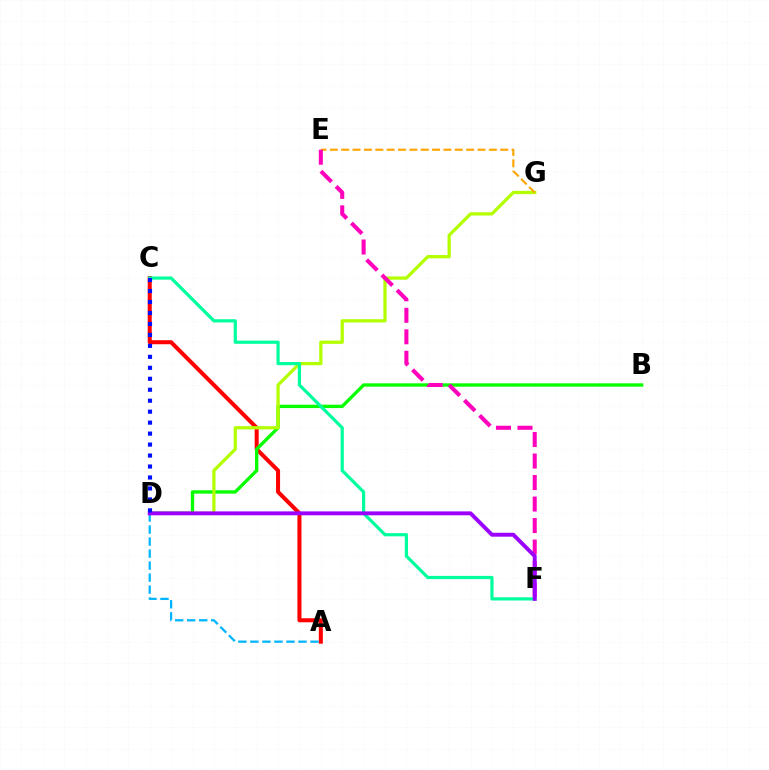{('A', 'C'): [{'color': '#ff0000', 'line_style': 'solid', 'thickness': 2.91}], ('B', 'D'): [{'color': '#08ff00', 'line_style': 'solid', 'thickness': 2.41}], ('D', 'G'): [{'color': '#b3ff00', 'line_style': 'solid', 'thickness': 2.35}], ('E', 'G'): [{'color': '#ffa500', 'line_style': 'dashed', 'thickness': 1.54}], ('E', 'F'): [{'color': '#ff00bd', 'line_style': 'dashed', 'thickness': 2.92}], ('A', 'D'): [{'color': '#00b5ff', 'line_style': 'dashed', 'thickness': 1.63}], ('C', 'F'): [{'color': '#00ff9d', 'line_style': 'solid', 'thickness': 2.3}], ('D', 'F'): [{'color': '#9b00ff', 'line_style': 'solid', 'thickness': 2.81}], ('C', 'D'): [{'color': '#0010ff', 'line_style': 'dotted', 'thickness': 2.98}]}